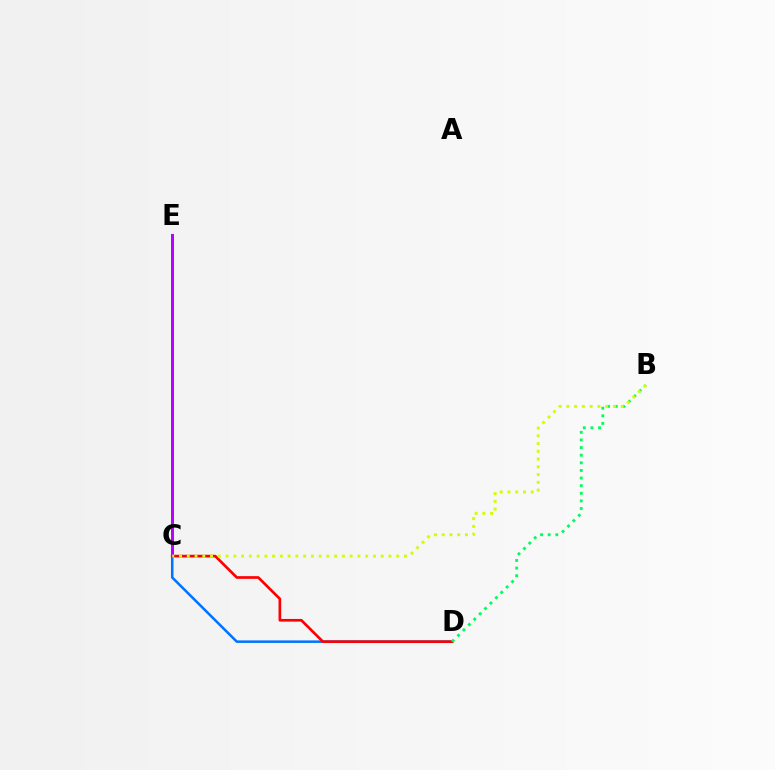{('C', 'D'): [{'color': '#0074ff', 'line_style': 'solid', 'thickness': 1.83}, {'color': '#ff0000', 'line_style': 'solid', 'thickness': 1.93}], ('B', 'D'): [{'color': '#00ff5c', 'line_style': 'dotted', 'thickness': 2.07}], ('C', 'E'): [{'color': '#b900ff', 'line_style': 'solid', 'thickness': 2.14}], ('B', 'C'): [{'color': '#d1ff00', 'line_style': 'dotted', 'thickness': 2.11}]}